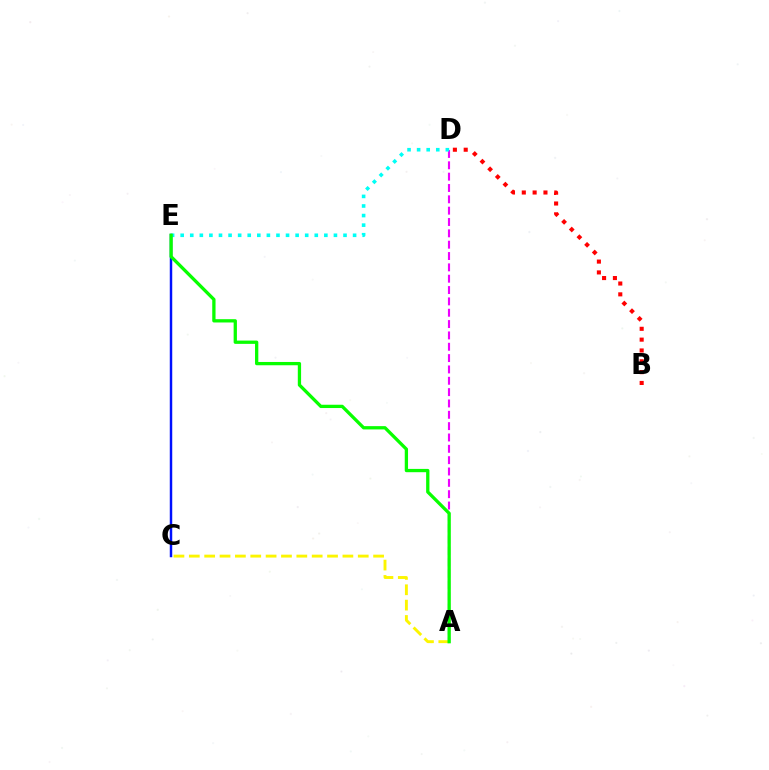{('A', 'C'): [{'color': '#fcf500', 'line_style': 'dashed', 'thickness': 2.09}], ('A', 'D'): [{'color': '#ee00ff', 'line_style': 'dashed', 'thickness': 1.54}], ('C', 'E'): [{'color': '#0010ff', 'line_style': 'solid', 'thickness': 1.77}], ('B', 'D'): [{'color': '#ff0000', 'line_style': 'dotted', 'thickness': 2.94}], ('D', 'E'): [{'color': '#00fff6', 'line_style': 'dotted', 'thickness': 2.6}], ('A', 'E'): [{'color': '#08ff00', 'line_style': 'solid', 'thickness': 2.37}]}